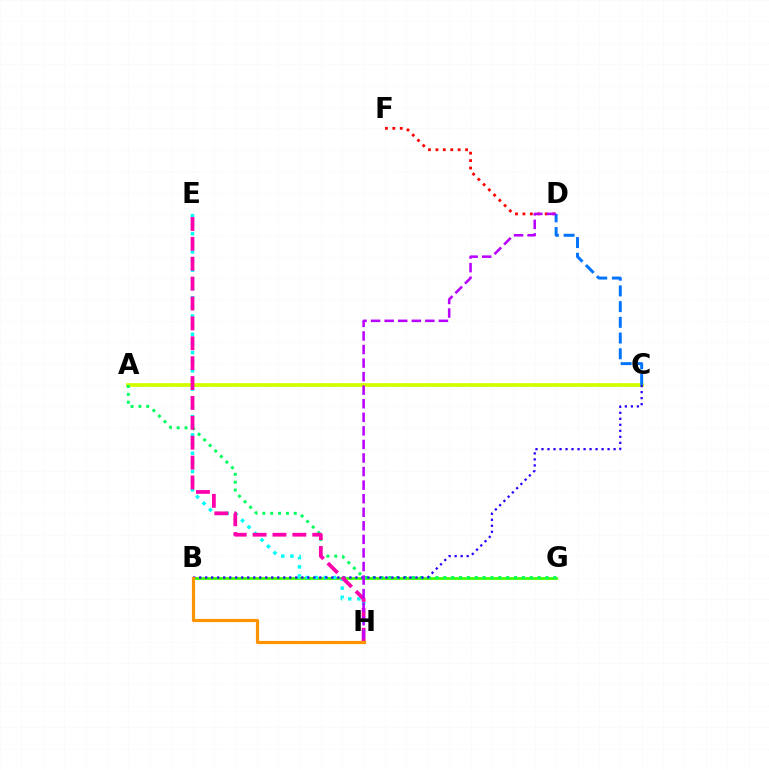{('D', 'F'): [{'color': '#ff0000', 'line_style': 'dotted', 'thickness': 2.02}], ('B', 'G'): [{'color': '#3dff00', 'line_style': 'solid', 'thickness': 2.0}], ('A', 'C'): [{'color': '#d1ff00', 'line_style': 'solid', 'thickness': 2.69}], ('E', 'H'): [{'color': '#00fff6', 'line_style': 'dotted', 'thickness': 2.49}, {'color': '#ff00ac', 'line_style': 'dashed', 'thickness': 2.7}], ('A', 'G'): [{'color': '#00ff5c', 'line_style': 'dotted', 'thickness': 2.14}], ('C', 'D'): [{'color': '#0074ff', 'line_style': 'dashed', 'thickness': 2.13}], ('B', 'C'): [{'color': '#2500ff', 'line_style': 'dotted', 'thickness': 1.63}], ('D', 'H'): [{'color': '#b900ff', 'line_style': 'dashed', 'thickness': 1.84}], ('B', 'H'): [{'color': '#ff9400', 'line_style': 'solid', 'thickness': 2.29}]}